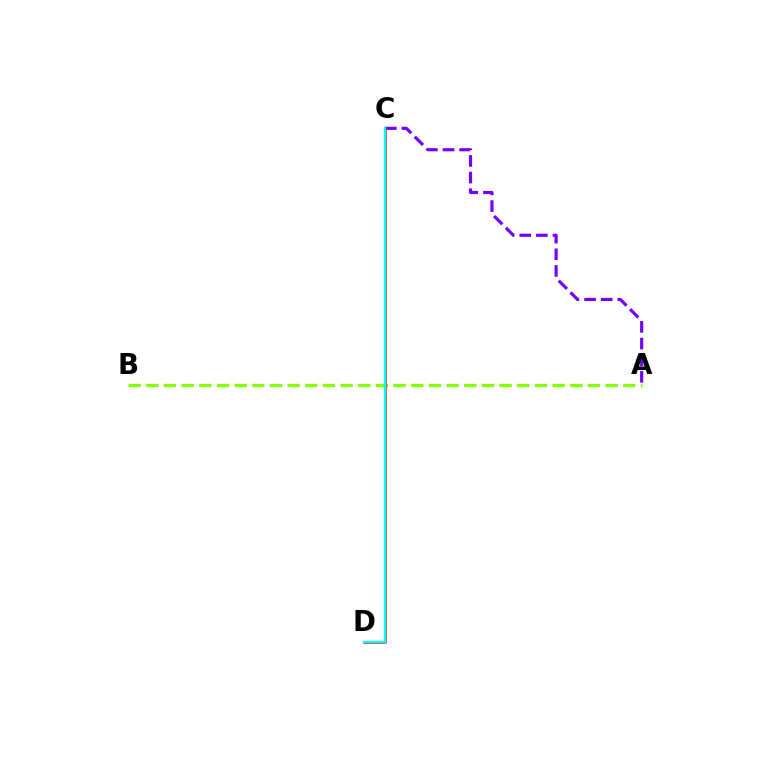{('A', 'C'): [{'color': '#7200ff', 'line_style': 'dashed', 'thickness': 2.26}], ('A', 'B'): [{'color': '#84ff00', 'line_style': 'dashed', 'thickness': 2.4}], ('C', 'D'): [{'color': '#ff0000', 'line_style': 'solid', 'thickness': 1.8}, {'color': '#00fff6', 'line_style': 'solid', 'thickness': 1.74}]}